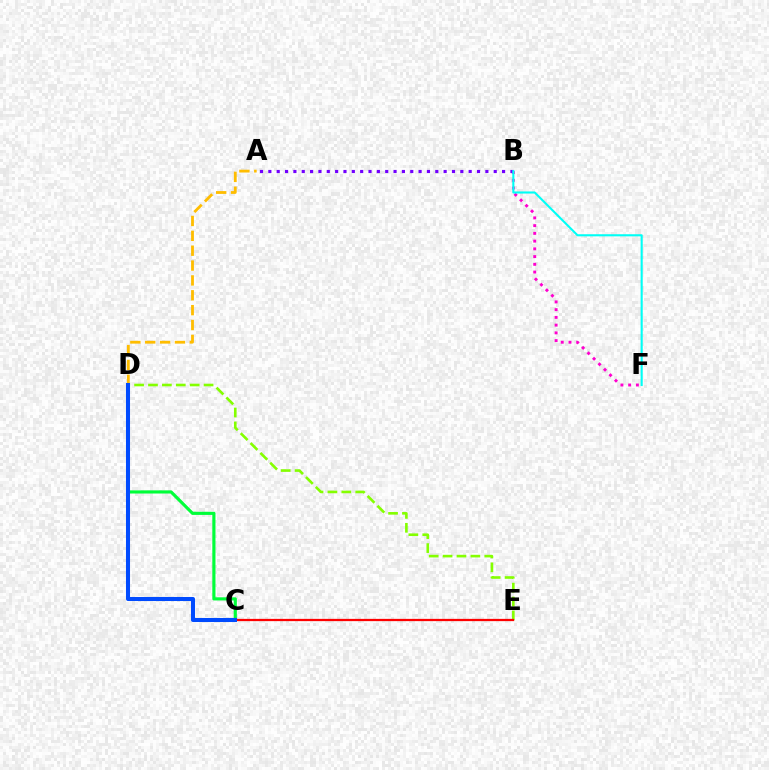{('D', 'E'): [{'color': '#84ff00', 'line_style': 'dashed', 'thickness': 1.89}], ('B', 'F'): [{'color': '#ff00cf', 'line_style': 'dotted', 'thickness': 2.1}, {'color': '#00fff6', 'line_style': 'solid', 'thickness': 1.51}], ('A', 'B'): [{'color': '#7200ff', 'line_style': 'dotted', 'thickness': 2.27}], ('A', 'D'): [{'color': '#ffbd00', 'line_style': 'dashed', 'thickness': 2.02}], ('C', 'E'): [{'color': '#ff0000', 'line_style': 'solid', 'thickness': 1.63}], ('C', 'D'): [{'color': '#00ff39', 'line_style': 'solid', 'thickness': 2.27}, {'color': '#004bff', 'line_style': 'solid', 'thickness': 2.91}]}